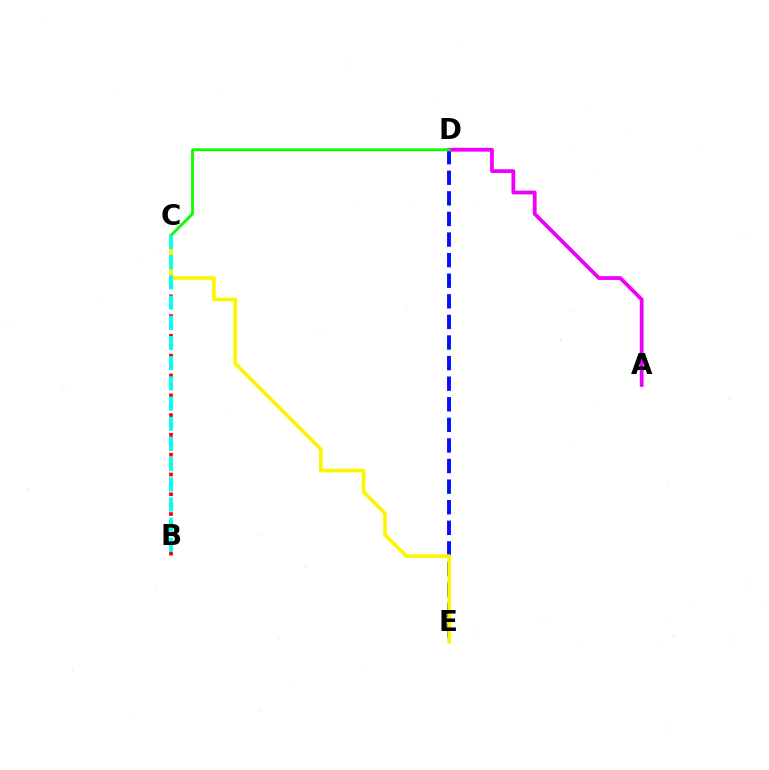{('D', 'E'): [{'color': '#0010ff', 'line_style': 'dashed', 'thickness': 2.8}], ('B', 'C'): [{'color': '#ff0000', 'line_style': 'dotted', 'thickness': 2.69}, {'color': '#00fff6', 'line_style': 'dashed', 'thickness': 2.74}], ('A', 'D'): [{'color': '#ee00ff', 'line_style': 'solid', 'thickness': 2.73}], ('C', 'E'): [{'color': '#fcf500', 'line_style': 'solid', 'thickness': 2.64}], ('C', 'D'): [{'color': '#08ff00', 'line_style': 'solid', 'thickness': 2.02}]}